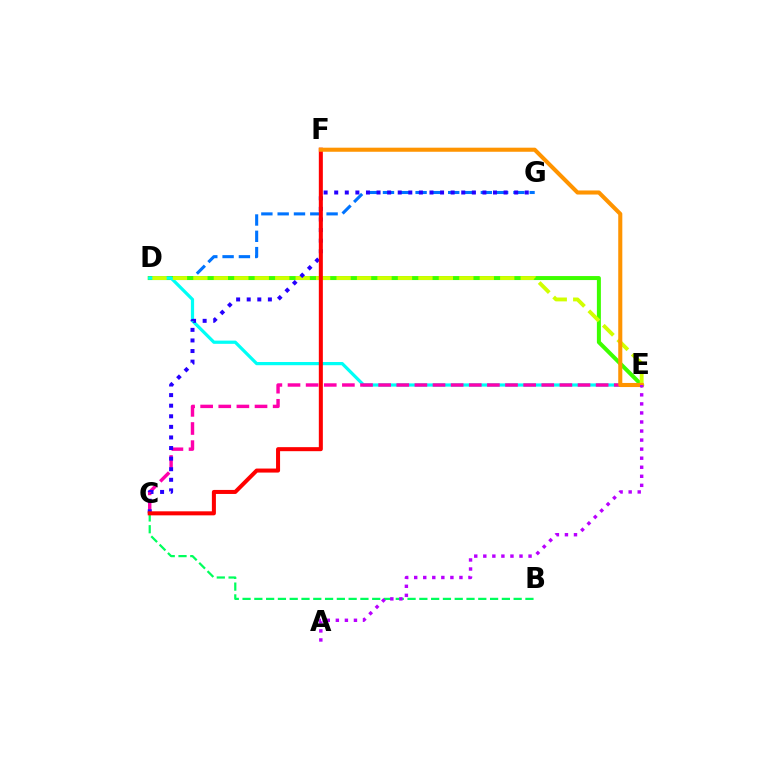{('D', 'G'): [{'color': '#0074ff', 'line_style': 'dashed', 'thickness': 2.22}], ('D', 'E'): [{'color': '#3dff00', 'line_style': 'solid', 'thickness': 2.88}, {'color': '#00fff6', 'line_style': 'solid', 'thickness': 2.32}, {'color': '#d1ff00', 'line_style': 'dashed', 'thickness': 2.78}], ('B', 'C'): [{'color': '#00ff5c', 'line_style': 'dashed', 'thickness': 1.6}], ('C', 'E'): [{'color': '#ff00ac', 'line_style': 'dashed', 'thickness': 2.46}], ('C', 'G'): [{'color': '#2500ff', 'line_style': 'dotted', 'thickness': 2.88}], ('C', 'F'): [{'color': '#ff0000', 'line_style': 'solid', 'thickness': 2.9}], ('E', 'F'): [{'color': '#ff9400', 'line_style': 'solid', 'thickness': 2.93}], ('A', 'E'): [{'color': '#b900ff', 'line_style': 'dotted', 'thickness': 2.46}]}